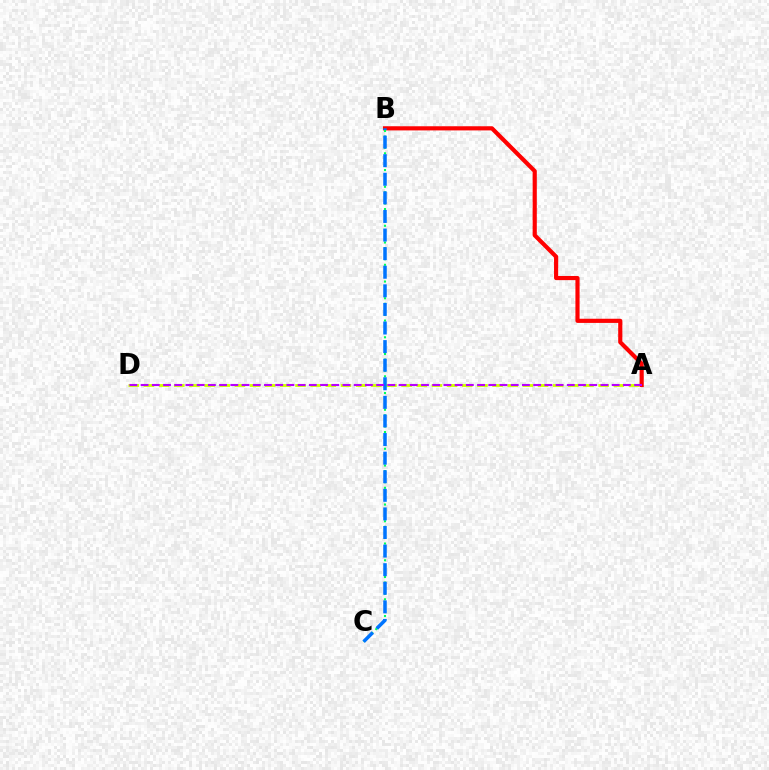{('A', 'B'): [{'color': '#ff0000', 'line_style': 'solid', 'thickness': 2.99}], ('B', 'C'): [{'color': '#00ff5c', 'line_style': 'dotted', 'thickness': 1.51}, {'color': '#0074ff', 'line_style': 'dashed', 'thickness': 2.53}], ('A', 'D'): [{'color': '#d1ff00', 'line_style': 'dashed', 'thickness': 2.06}, {'color': '#b900ff', 'line_style': 'dashed', 'thickness': 1.52}]}